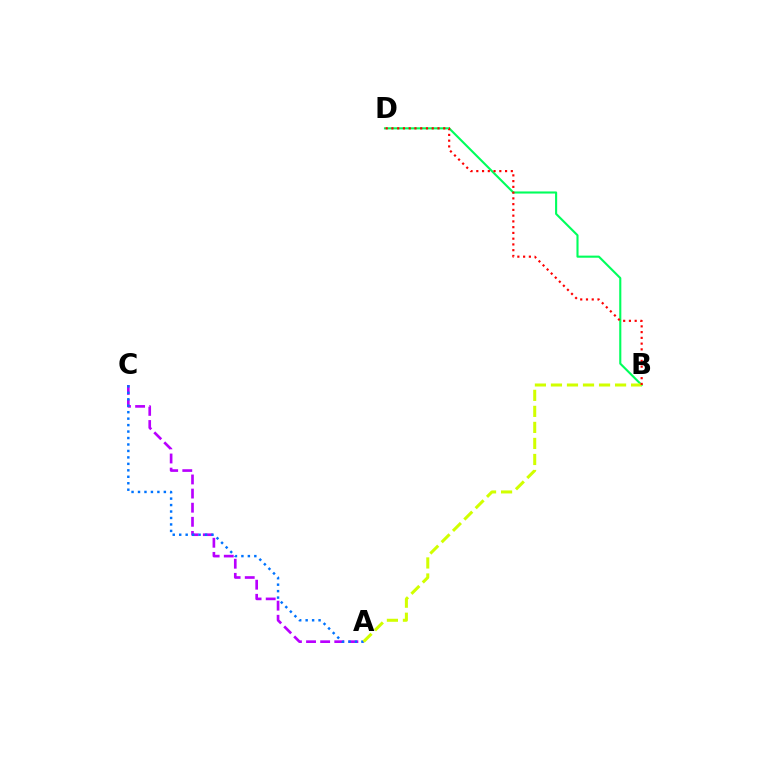{('A', 'C'): [{'color': '#b900ff', 'line_style': 'dashed', 'thickness': 1.92}, {'color': '#0074ff', 'line_style': 'dotted', 'thickness': 1.76}], ('B', 'D'): [{'color': '#00ff5c', 'line_style': 'solid', 'thickness': 1.52}, {'color': '#ff0000', 'line_style': 'dotted', 'thickness': 1.56}], ('A', 'B'): [{'color': '#d1ff00', 'line_style': 'dashed', 'thickness': 2.18}]}